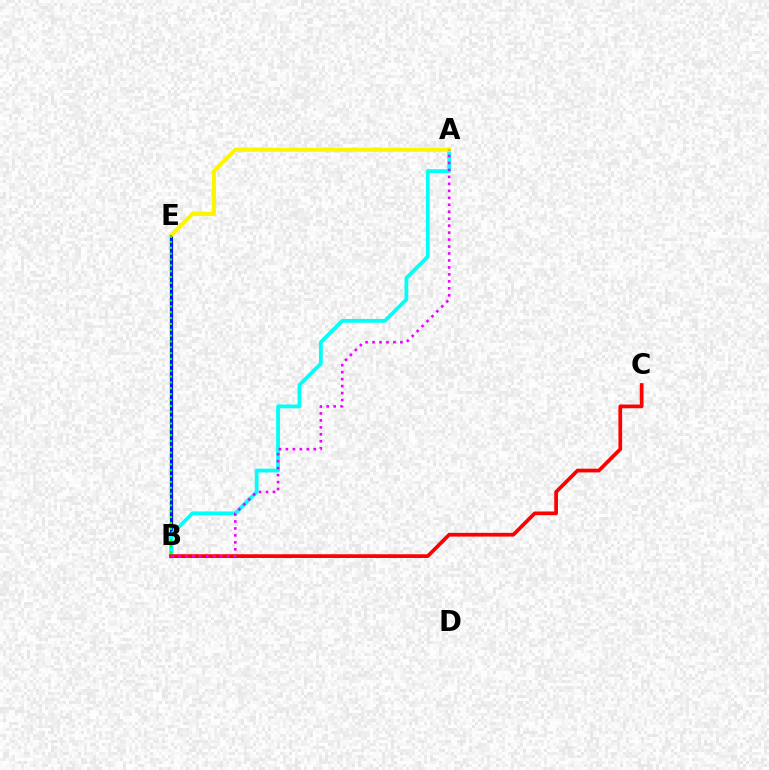{('B', 'E'): [{'color': '#0010ff', 'line_style': 'solid', 'thickness': 2.34}, {'color': '#08ff00', 'line_style': 'dotted', 'thickness': 1.59}], ('A', 'B'): [{'color': '#00fff6', 'line_style': 'solid', 'thickness': 2.73}, {'color': '#ee00ff', 'line_style': 'dotted', 'thickness': 1.89}], ('A', 'E'): [{'color': '#fcf500', 'line_style': 'solid', 'thickness': 2.93}], ('B', 'C'): [{'color': '#ff0000', 'line_style': 'solid', 'thickness': 2.68}]}